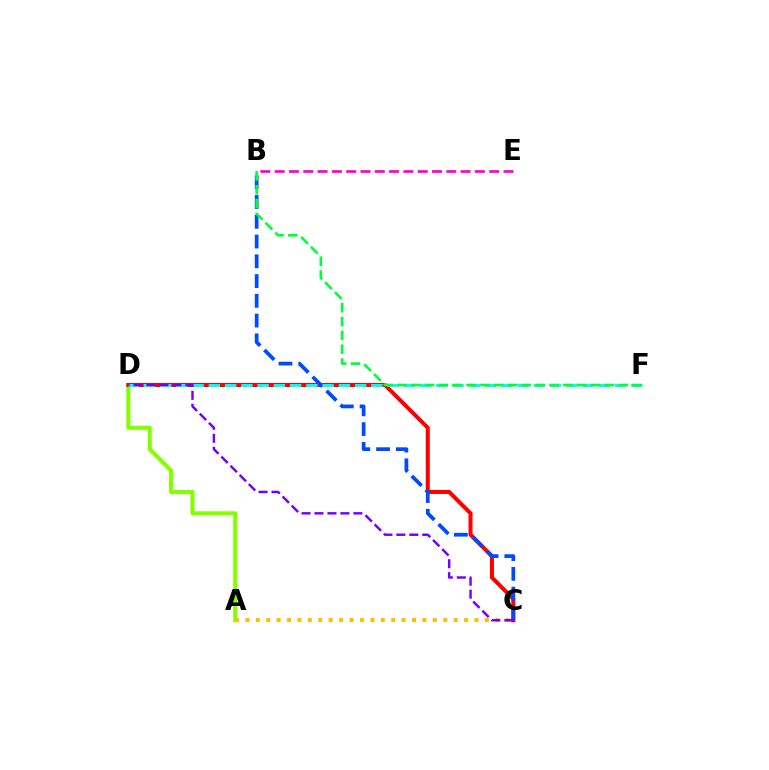{('A', 'D'): [{'color': '#84ff00', 'line_style': 'solid', 'thickness': 2.95}], ('C', 'D'): [{'color': '#ff0000', 'line_style': 'solid', 'thickness': 2.9}, {'color': '#7200ff', 'line_style': 'dashed', 'thickness': 1.76}], ('B', 'C'): [{'color': '#004bff', 'line_style': 'dashed', 'thickness': 2.68}], ('A', 'C'): [{'color': '#ffbd00', 'line_style': 'dotted', 'thickness': 2.83}], ('D', 'F'): [{'color': '#00fff6', 'line_style': 'dashed', 'thickness': 2.21}], ('B', 'F'): [{'color': '#00ff39', 'line_style': 'dashed', 'thickness': 1.88}], ('B', 'E'): [{'color': '#ff00cf', 'line_style': 'dashed', 'thickness': 1.94}]}